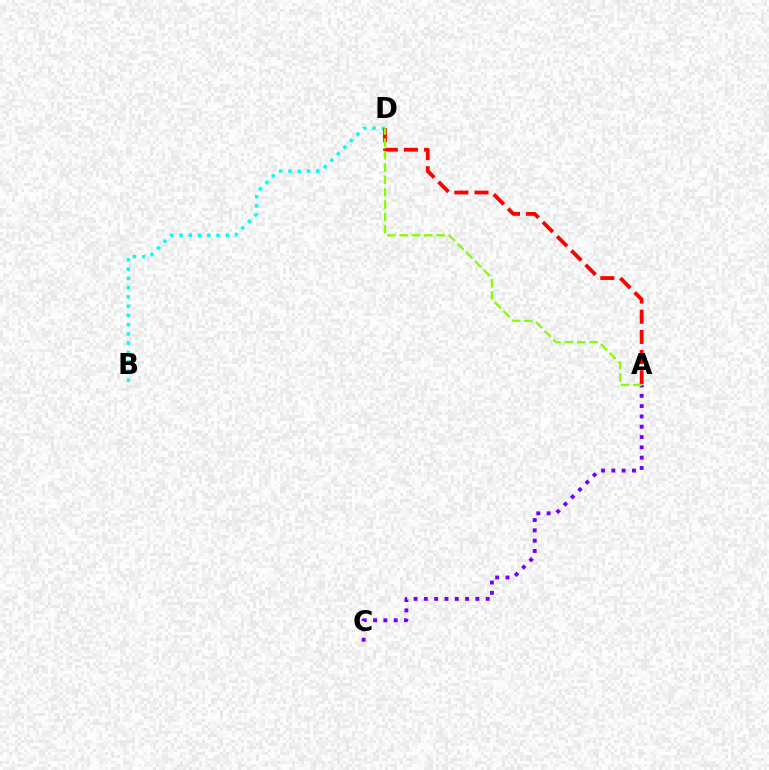{('B', 'D'): [{'color': '#00fff6', 'line_style': 'dotted', 'thickness': 2.51}], ('A', 'D'): [{'color': '#ff0000', 'line_style': 'dashed', 'thickness': 2.74}, {'color': '#84ff00', 'line_style': 'dashed', 'thickness': 1.68}], ('A', 'C'): [{'color': '#7200ff', 'line_style': 'dotted', 'thickness': 2.8}]}